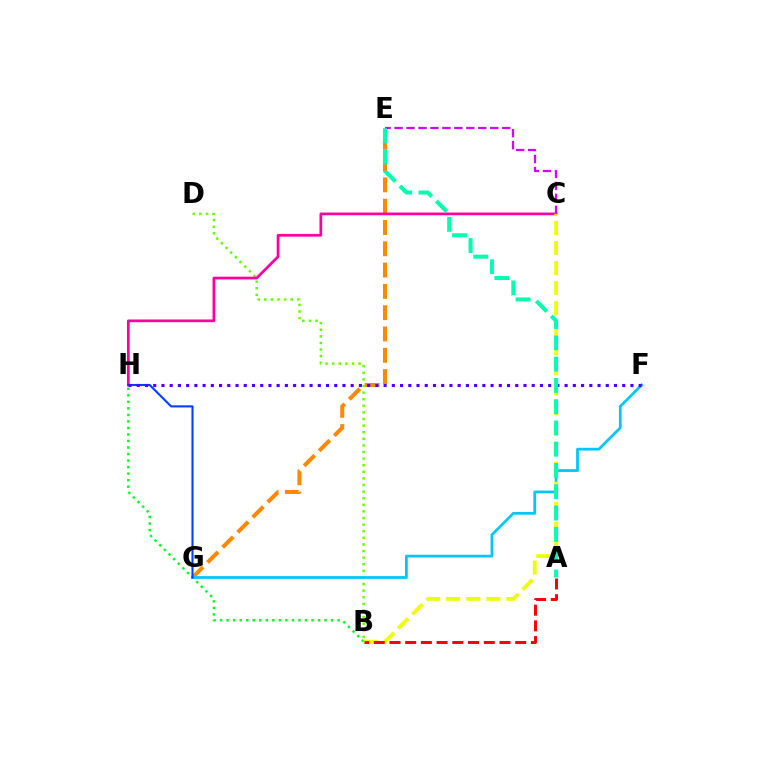{('B', 'D'): [{'color': '#66ff00', 'line_style': 'dotted', 'thickness': 1.79}], ('E', 'G'): [{'color': '#ff8800', 'line_style': 'dashed', 'thickness': 2.89}], ('C', 'H'): [{'color': '#ff00a0', 'line_style': 'solid', 'thickness': 1.97}], ('B', 'H'): [{'color': '#00ff27', 'line_style': 'dotted', 'thickness': 1.77}], ('F', 'G'): [{'color': '#00c7ff', 'line_style': 'solid', 'thickness': 1.98}], ('G', 'H'): [{'color': '#003fff', 'line_style': 'solid', 'thickness': 1.51}], ('C', 'E'): [{'color': '#d600ff', 'line_style': 'dashed', 'thickness': 1.63}], ('F', 'H'): [{'color': '#4f00ff', 'line_style': 'dotted', 'thickness': 2.24}], ('B', 'C'): [{'color': '#eeff00', 'line_style': 'dashed', 'thickness': 2.72}], ('A', 'B'): [{'color': '#ff0000', 'line_style': 'dashed', 'thickness': 2.14}], ('A', 'E'): [{'color': '#00ffaf', 'line_style': 'dashed', 'thickness': 2.89}]}